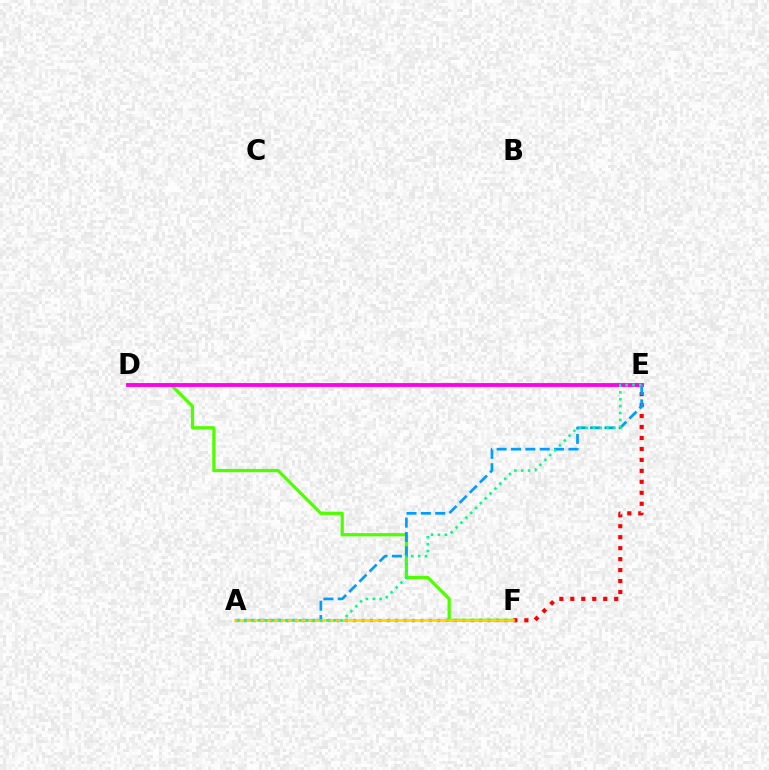{('D', 'F'): [{'color': '#4fff00', 'line_style': 'solid', 'thickness': 2.32}], ('E', 'F'): [{'color': '#ff0000', 'line_style': 'dotted', 'thickness': 2.98}], ('D', 'E'): [{'color': '#ff00ed', 'line_style': 'solid', 'thickness': 2.77}], ('A', 'F'): [{'color': '#3700ff', 'line_style': 'dotted', 'thickness': 2.28}, {'color': '#ffd500', 'line_style': 'solid', 'thickness': 1.91}], ('A', 'E'): [{'color': '#009eff', 'line_style': 'dashed', 'thickness': 1.95}, {'color': '#00ff86', 'line_style': 'dotted', 'thickness': 1.87}]}